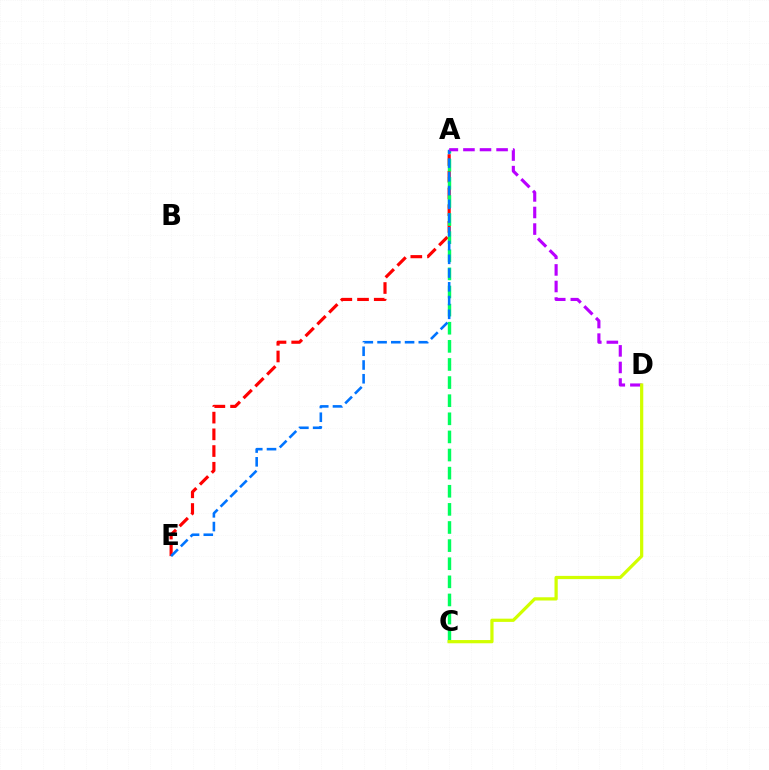{('A', 'E'): [{'color': '#ff0000', 'line_style': 'dashed', 'thickness': 2.27}, {'color': '#0074ff', 'line_style': 'dashed', 'thickness': 1.87}], ('A', 'C'): [{'color': '#00ff5c', 'line_style': 'dashed', 'thickness': 2.46}], ('A', 'D'): [{'color': '#b900ff', 'line_style': 'dashed', 'thickness': 2.25}], ('C', 'D'): [{'color': '#d1ff00', 'line_style': 'solid', 'thickness': 2.32}]}